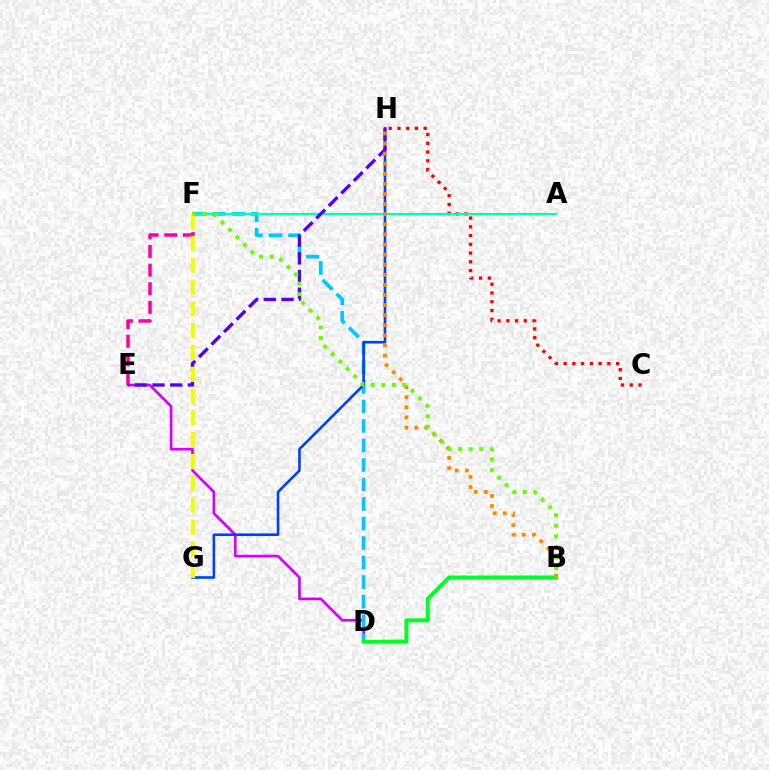{('E', 'F'): [{'color': '#ff00a0', 'line_style': 'dashed', 'thickness': 2.53}], ('D', 'E'): [{'color': '#d600ff', 'line_style': 'solid', 'thickness': 1.94}], ('D', 'F'): [{'color': '#00c7ff', 'line_style': 'dashed', 'thickness': 2.65}], ('C', 'H'): [{'color': '#ff0000', 'line_style': 'dotted', 'thickness': 2.38}], ('B', 'D'): [{'color': '#00ff27', 'line_style': 'solid', 'thickness': 2.84}], ('G', 'H'): [{'color': '#003fff', 'line_style': 'solid', 'thickness': 1.89}], ('A', 'F'): [{'color': '#00ffaf', 'line_style': 'solid', 'thickness': 1.6}], ('E', 'H'): [{'color': '#4f00ff', 'line_style': 'dashed', 'thickness': 2.4}], ('B', 'H'): [{'color': '#ff8800', 'line_style': 'dotted', 'thickness': 2.74}], ('F', 'G'): [{'color': '#eeff00', 'line_style': 'dashed', 'thickness': 2.96}], ('B', 'F'): [{'color': '#66ff00', 'line_style': 'dotted', 'thickness': 2.86}]}